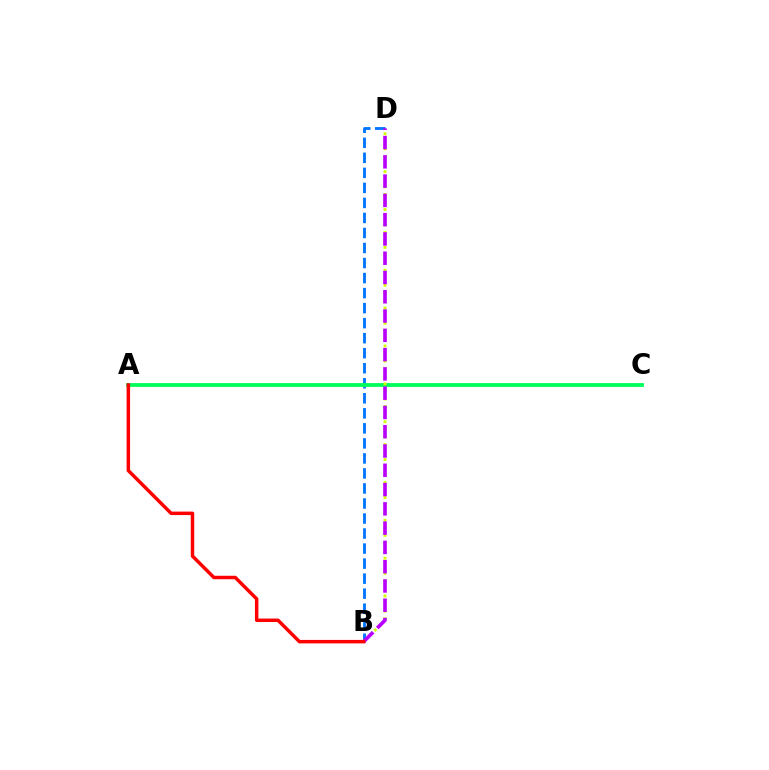{('B', 'D'): [{'color': '#0074ff', 'line_style': 'dashed', 'thickness': 2.04}, {'color': '#d1ff00', 'line_style': 'dotted', 'thickness': 2.06}, {'color': '#b900ff', 'line_style': 'dashed', 'thickness': 2.62}], ('A', 'C'): [{'color': '#00ff5c', 'line_style': 'solid', 'thickness': 2.74}], ('A', 'B'): [{'color': '#ff0000', 'line_style': 'solid', 'thickness': 2.5}]}